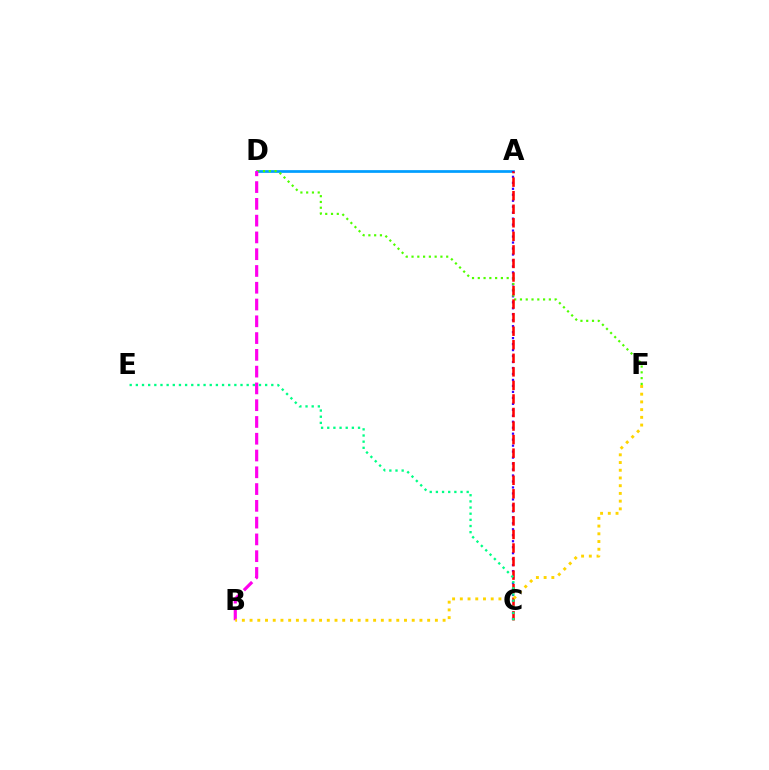{('A', 'D'): [{'color': '#009eff', 'line_style': 'solid', 'thickness': 1.96}], ('A', 'C'): [{'color': '#3700ff', 'line_style': 'dotted', 'thickness': 1.62}, {'color': '#ff0000', 'line_style': 'dashed', 'thickness': 1.84}], ('D', 'F'): [{'color': '#4fff00', 'line_style': 'dotted', 'thickness': 1.57}], ('B', 'D'): [{'color': '#ff00ed', 'line_style': 'dashed', 'thickness': 2.28}], ('B', 'F'): [{'color': '#ffd500', 'line_style': 'dotted', 'thickness': 2.1}], ('C', 'E'): [{'color': '#00ff86', 'line_style': 'dotted', 'thickness': 1.67}]}